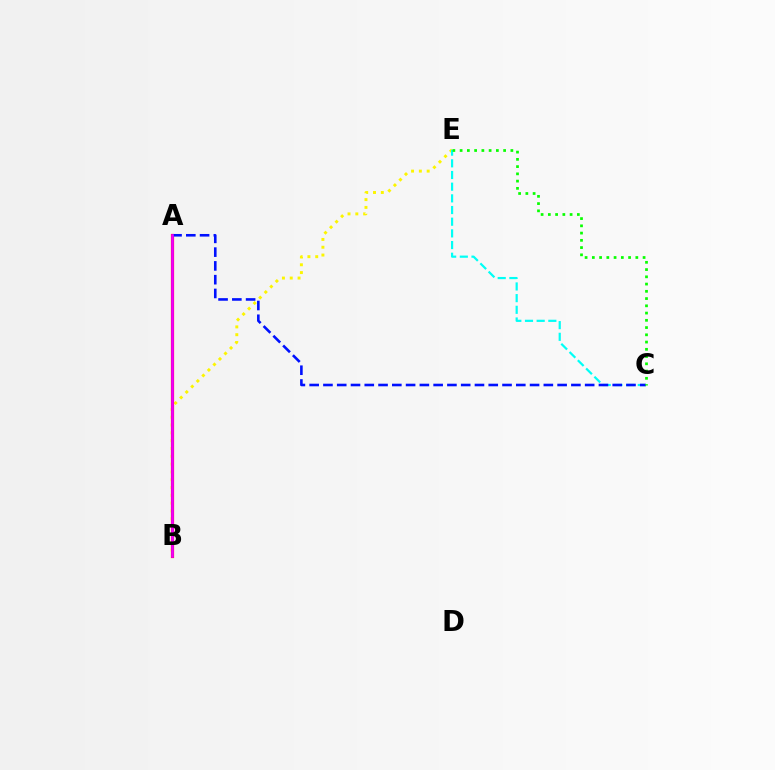{('B', 'E'): [{'color': '#fcf500', 'line_style': 'dotted', 'thickness': 2.12}], ('C', 'E'): [{'color': '#00fff6', 'line_style': 'dashed', 'thickness': 1.59}, {'color': '#08ff00', 'line_style': 'dotted', 'thickness': 1.97}], ('A', 'B'): [{'color': '#ff0000', 'line_style': 'solid', 'thickness': 2.29}, {'color': '#ee00ff', 'line_style': 'solid', 'thickness': 1.91}], ('A', 'C'): [{'color': '#0010ff', 'line_style': 'dashed', 'thickness': 1.87}]}